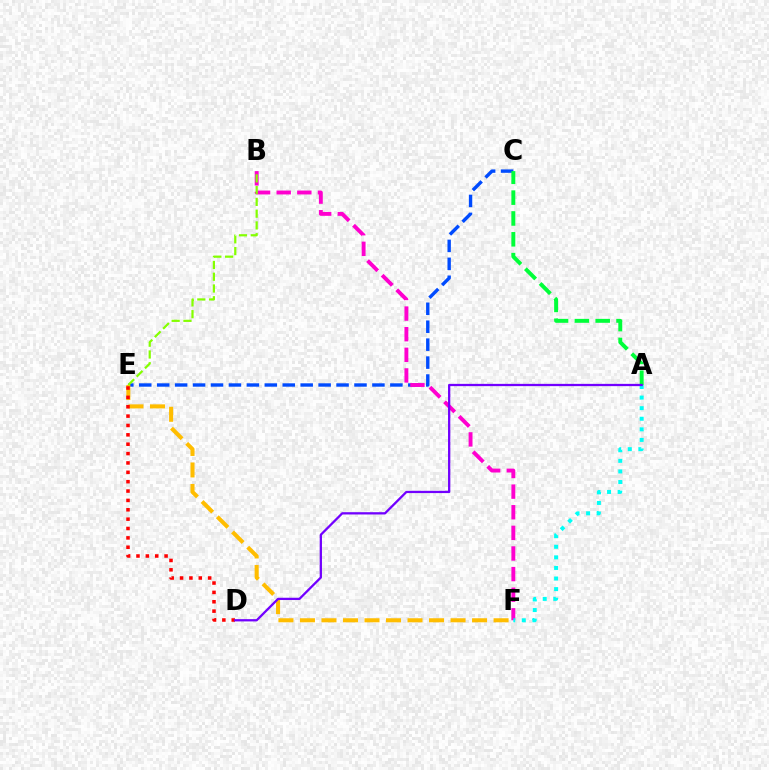{('C', 'E'): [{'color': '#004bff', 'line_style': 'dashed', 'thickness': 2.44}], ('B', 'F'): [{'color': '#ff00cf', 'line_style': 'dashed', 'thickness': 2.8}], ('A', 'F'): [{'color': '#00fff6', 'line_style': 'dotted', 'thickness': 2.88}], ('A', 'C'): [{'color': '#00ff39', 'line_style': 'dashed', 'thickness': 2.83}], ('E', 'F'): [{'color': '#ffbd00', 'line_style': 'dashed', 'thickness': 2.92}], ('B', 'E'): [{'color': '#84ff00', 'line_style': 'dashed', 'thickness': 1.6}], ('D', 'E'): [{'color': '#ff0000', 'line_style': 'dotted', 'thickness': 2.55}], ('A', 'D'): [{'color': '#7200ff', 'line_style': 'solid', 'thickness': 1.64}]}